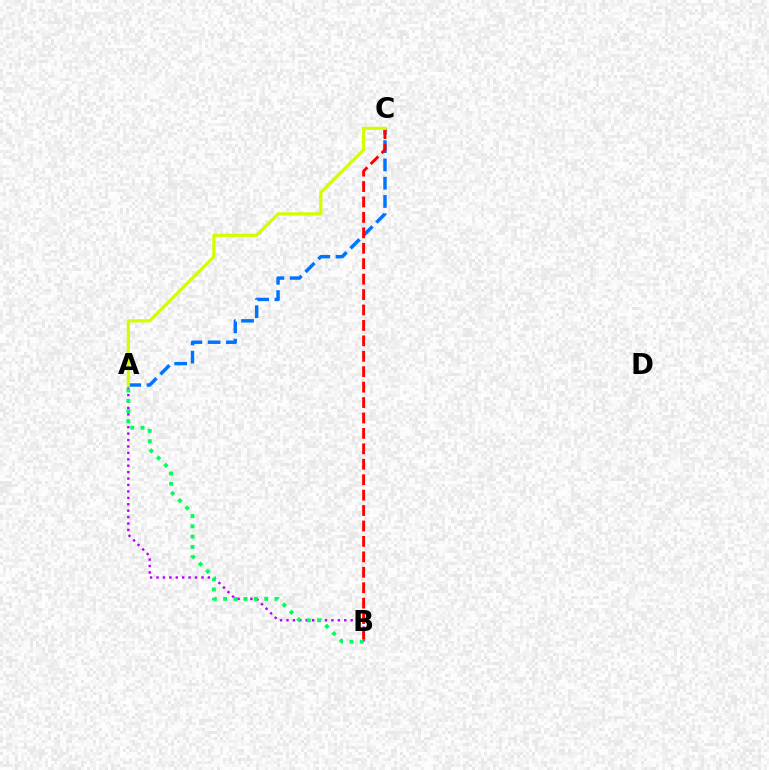{('A', 'B'): [{'color': '#b900ff', 'line_style': 'dotted', 'thickness': 1.74}, {'color': '#00ff5c', 'line_style': 'dotted', 'thickness': 2.8}], ('A', 'C'): [{'color': '#0074ff', 'line_style': 'dashed', 'thickness': 2.48}, {'color': '#d1ff00', 'line_style': 'solid', 'thickness': 2.32}], ('B', 'C'): [{'color': '#ff0000', 'line_style': 'dashed', 'thickness': 2.1}]}